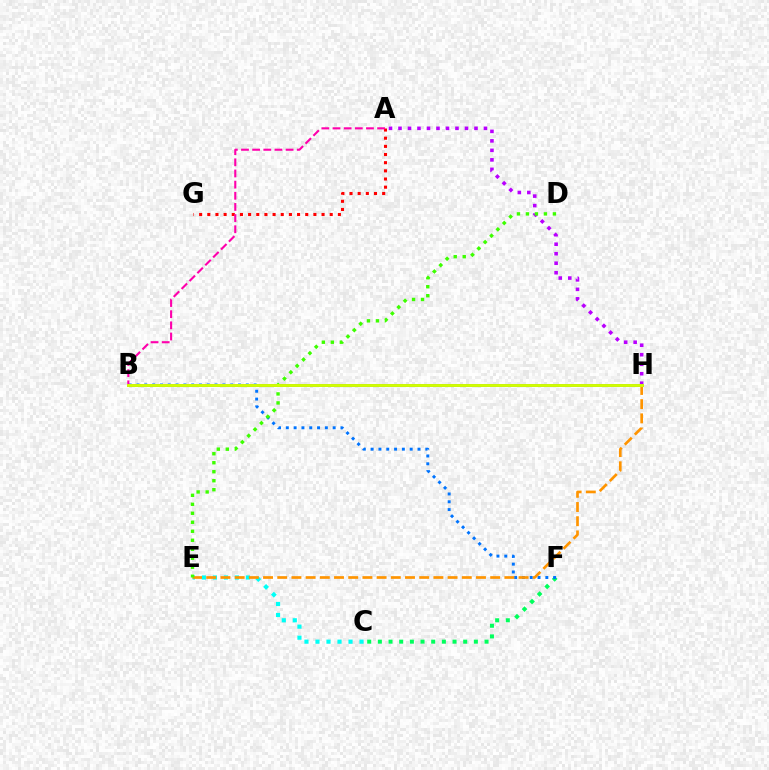{('C', 'F'): [{'color': '#00ff5c', 'line_style': 'dotted', 'thickness': 2.9}], ('A', 'G'): [{'color': '#ff0000', 'line_style': 'dotted', 'thickness': 2.22}], ('C', 'E'): [{'color': '#00fff6', 'line_style': 'dotted', 'thickness': 2.99}], ('B', 'H'): [{'color': '#2500ff', 'line_style': 'solid', 'thickness': 1.9}, {'color': '#d1ff00', 'line_style': 'solid', 'thickness': 2.09}], ('B', 'F'): [{'color': '#0074ff', 'line_style': 'dotted', 'thickness': 2.12}], ('A', 'B'): [{'color': '#ff00ac', 'line_style': 'dashed', 'thickness': 1.52}], ('E', 'H'): [{'color': '#ff9400', 'line_style': 'dashed', 'thickness': 1.93}], ('A', 'H'): [{'color': '#b900ff', 'line_style': 'dotted', 'thickness': 2.58}], ('D', 'E'): [{'color': '#3dff00', 'line_style': 'dotted', 'thickness': 2.44}]}